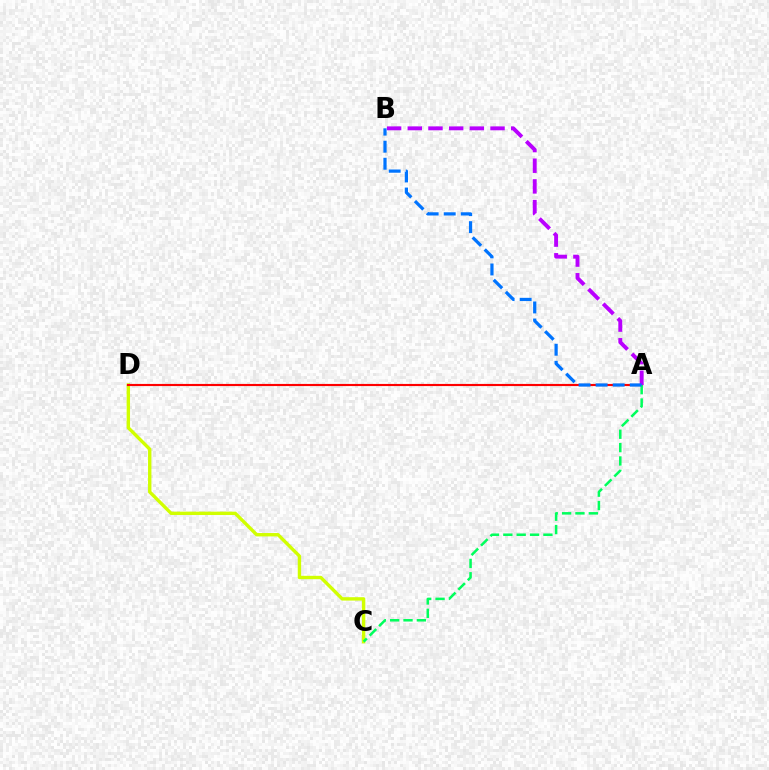{('C', 'D'): [{'color': '#d1ff00', 'line_style': 'solid', 'thickness': 2.43}], ('A', 'D'): [{'color': '#ff0000', 'line_style': 'solid', 'thickness': 1.54}], ('A', 'B'): [{'color': '#b900ff', 'line_style': 'dashed', 'thickness': 2.81}, {'color': '#0074ff', 'line_style': 'dashed', 'thickness': 2.32}], ('A', 'C'): [{'color': '#00ff5c', 'line_style': 'dashed', 'thickness': 1.81}]}